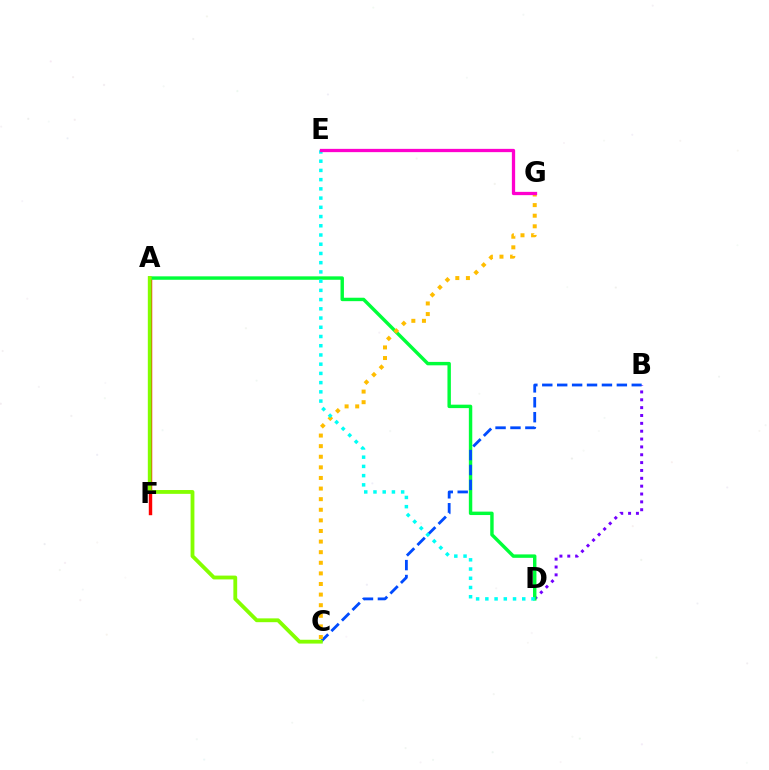{('B', 'D'): [{'color': '#7200ff', 'line_style': 'dotted', 'thickness': 2.13}], ('A', 'F'): [{'color': '#ff0000', 'line_style': 'solid', 'thickness': 2.47}], ('A', 'D'): [{'color': '#00ff39', 'line_style': 'solid', 'thickness': 2.47}], ('B', 'C'): [{'color': '#004bff', 'line_style': 'dashed', 'thickness': 2.03}], ('C', 'G'): [{'color': '#ffbd00', 'line_style': 'dotted', 'thickness': 2.88}], ('D', 'E'): [{'color': '#00fff6', 'line_style': 'dotted', 'thickness': 2.51}], ('A', 'C'): [{'color': '#84ff00', 'line_style': 'solid', 'thickness': 2.75}], ('E', 'G'): [{'color': '#ff00cf', 'line_style': 'solid', 'thickness': 2.36}]}